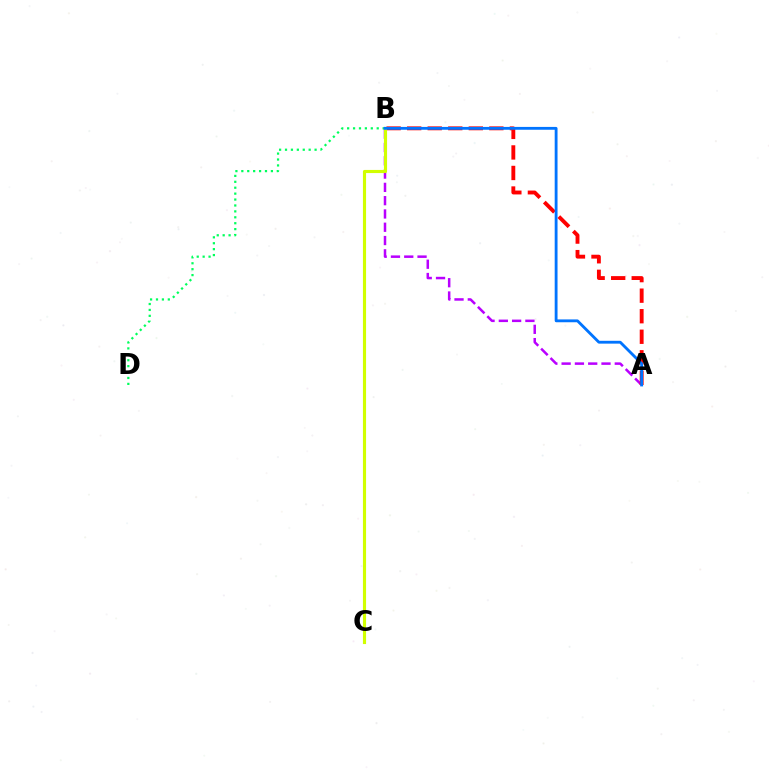{('B', 'D'): [{'color': '#00ff5c', 'line_style': 'dotted', 'thickness': 1.61}], ('A', 'B'): [{'color': '#b900ff', 'line_style': 'dashed', 'thickness': 1.81}, {'color': '#ff0000', 'line_style': 'dashed', 'thickness': 2.79}, {'color': '#0074ff', 'line_style': 'solid', 'thickness': 2.04}], ('B', 'C'): [{'color': '#d1ff00', 'line_style': 'solid', 'thickness': 2.25}]}